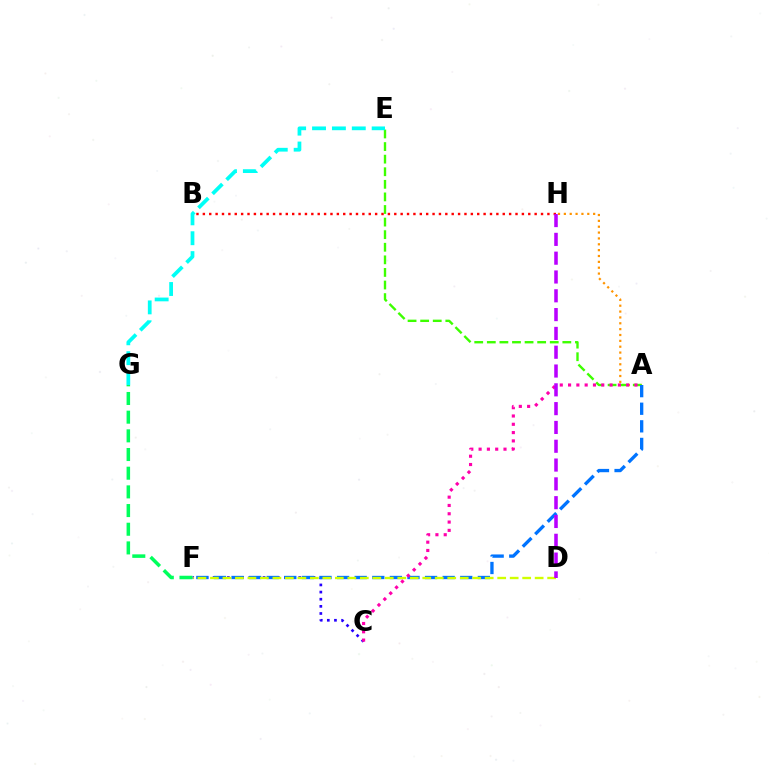{('A', 'H'): [{'color': '#ff9400', 'line_style': 'dotted', 'thickness': 1.59}], ('A', 'E'): [{'color': '#3dff00', 'line_style': 'dashed', 'thickness': 1.71}], ('C', 'F'): [{'color': '#2500ff', 'line_style': 'dotted', 'thickness': 1.94}], ('E', 'G'): [{'color': '#00fff6', 'line_style': 'dashed', 'thickness': 2.7}], ('A', 'F'): [{'color': '#0074ff', 'line_style': 'dashed', 'thickness': 2.39}], ('F', 'G'): [{'color': '#00ff5c', 'line_style': 'dashed', 'thickness': 2.54}], ('D', 'F'): [{'color': '#d1ff00', 'line_style': 'dashed', 'thickness': 1.7}], ('B', 'H'): [{'color': '#ff0000', 'line_style': 'dotted', 'thickness': 1.73}], ('A', 'C'): [{'color': '#ff00ac', 'line_style': 'dotted', 'thickness': 2.26}], ('D', 'H'): [{'color': '#b900ff', 'line_style': 'dashed', 'thickness': 2.55}]}